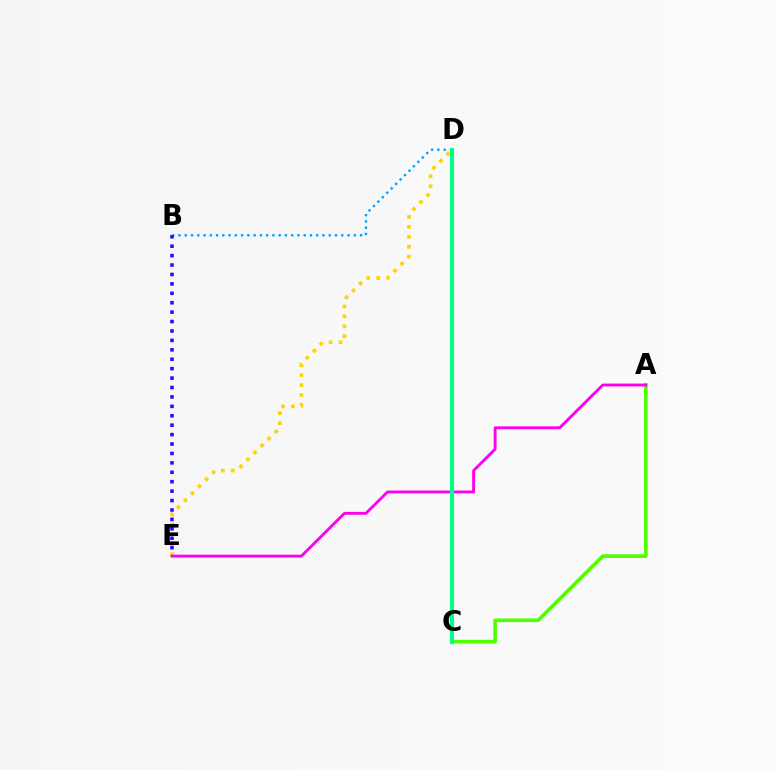{('D', 'E'): [{'color': '#ffd500', 'line_style': 'dotted', 'thickness': 2.7}], ('B', 'D'): [{'color': '#009eff', 'line_style': 'dotted', 'thickness': 1.7}], ('B', 'E'): [{'color': '#3700ff', 'line_style': 'dotted', 'thickness': 2.56}], ('A', 'C'): [{'color': '#4fff00', 'line_style': 'solid', 'thickness': 2.62}], ('A', 'E'): [{'color': '#ff00ed', 'line_style': 'solid', 'thickness': 2.06}], ('C', 'D'): [{'color': '#ff0000', 'line_style': 'dotted', 'thickness': 2.72}, {'color': '#00ff86', 'line_style': 'solid', 'thickness': 2.96}]}